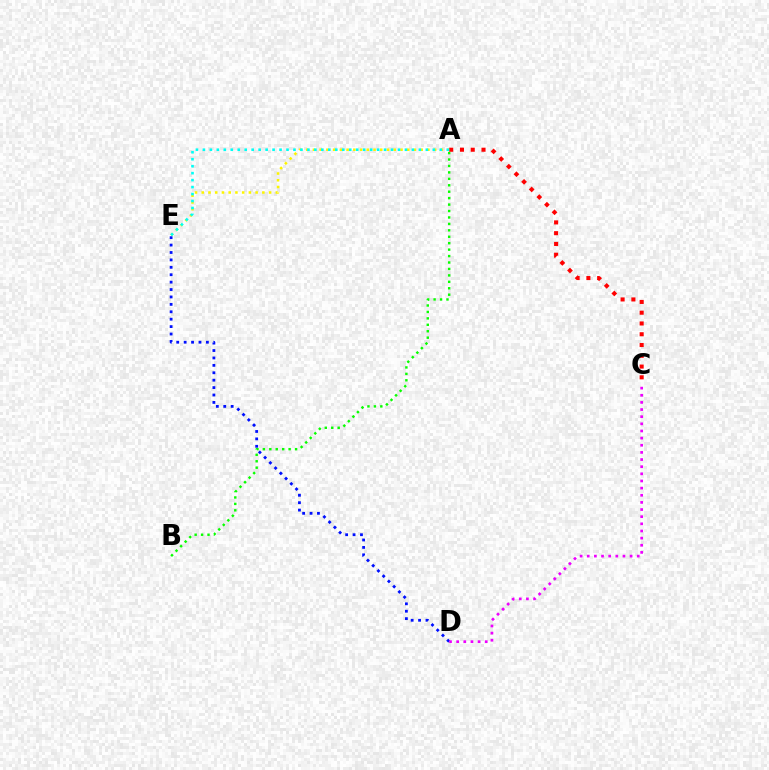{('D', 'E'): [{'color': '#0010ff', 'line_style': 'dotted', 'thickness': 2.01}], ('C', 'D'): [{'color': '#ee00ff', 'line_style': 'dotted', 'thickness': 1.94}], ('A', 'B'): [{'color': '#08ff00', 'line_style': 'dotted', 'thickness': 1.75}], ('A', 'C'): [{'color': '#ff0000', 'line_style': 'dotted', 'thickness': 2.93}], ('A', 'E'): [{'color': '#fcf500', 'line_style': 'dotted', 'thickness': 1.83}, {'color': '#00fff6', 'line_style': 'dotted', 'thickness': 1.89}]}